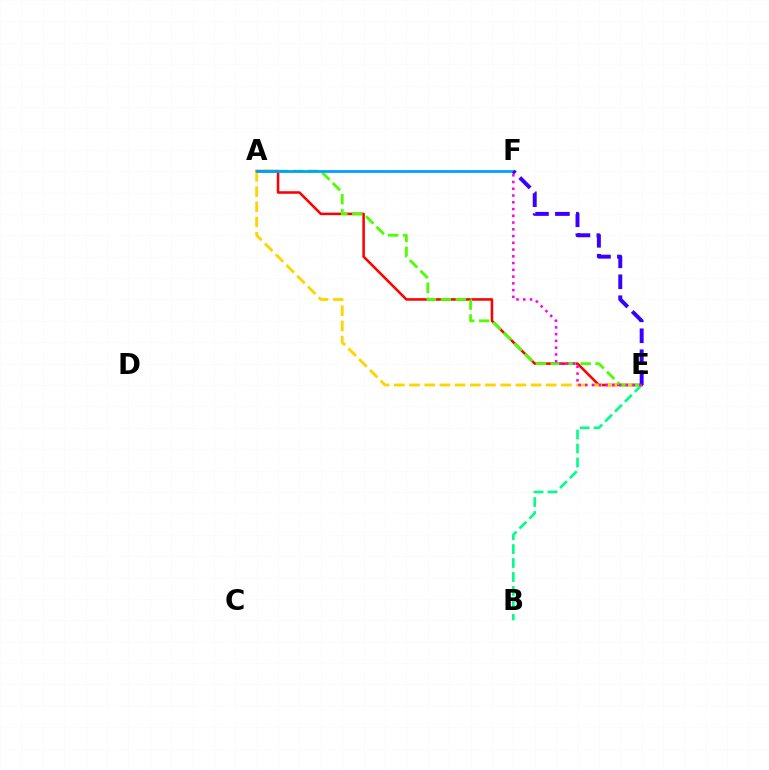{('B', 'E'): [{'color': '#00ff86', 'line_style': 'dashed', 'thickness': 1.9}], ('A', 'E'): [{'color': '#ff0000', 'line_style': 'solid', 'thickness': 1.83}, {'color': '#ffd500', 'line_style': 'dashed', 'thickness': 2.06}, {'color': '#4fff00', 'line_style': 'dashed', 'thickness': 2.03}], ('A', 'F'): [{'color': '#009eff', 'line_style': 'solid', 'thickness': 1.97}], ('E', 'F'): [{'color': '#3700ff', 'line_style': 'dashed', 'thickness': 2.85}, {'color': '#ff00ed', 'line_style': 'dotted', 'thickness': 1.84}]}